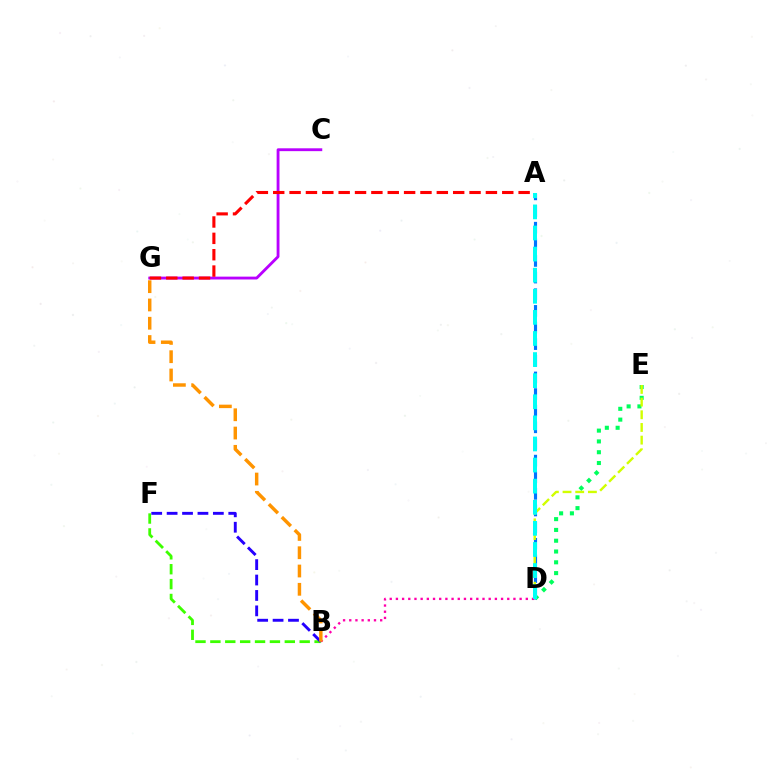{('B', 'F'): [{'color': '#3dff00', 'line_style': 'dashed', 'thickness': 2.02}, {'color': '#2500ff', 'line_style': 'dashed', 'thickness': 2.09}], ('A', 'D'): [{'color': '#0074ff', 'line_style': 'dashed', 'thickness': 2.26}, {'color': '#00fff6', 'line_style': 'dashed', 'thickness': 2.87}], ('C', 'G'): [{'color': '#b900ff', 'line_style': 'solid', 'thickness': 2.05}], ('D', 'E'): [{'color': '#00ff5c', 'line_style': 'dotted', 'thickness': 2.93}, {'color': '#d1ff00', 'line_style': 'dashed', 'thickness': 1.72}], ('A', 'G'): [{'color': '#ff0000', 'line_style': 'dashed', 'thickness': 2.22}], ('B', 'D'): [{'color': '#ff00ac', 'line_style': 'dotted', 'thickness': 1.68}], ('B', 'G'): [{'color': '#ff9400', 'line_style': 'dashed', 'thickness': 2.48}]}